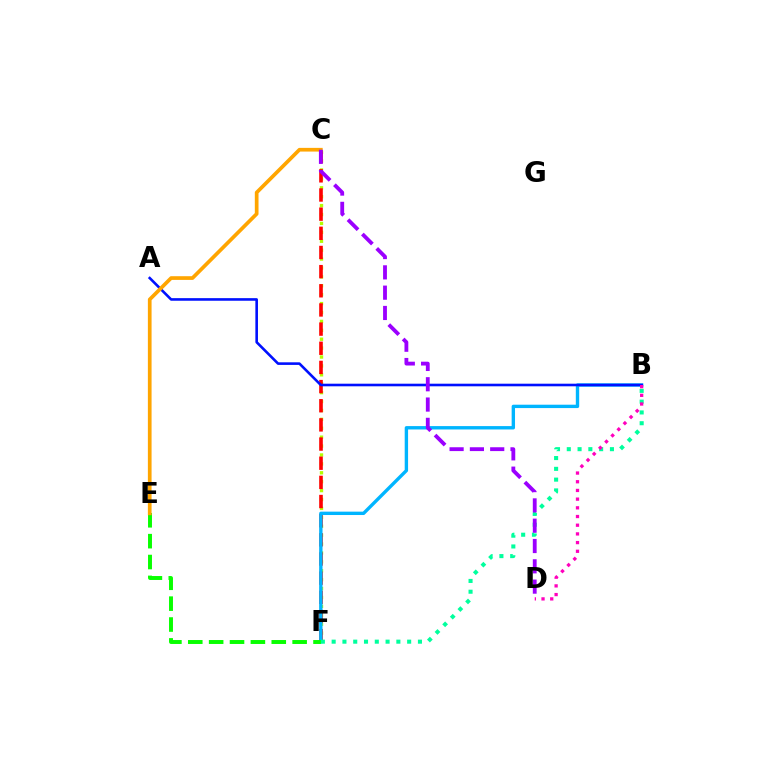{('C', 'F'): [{'color': '#b3ff00', 'line_style': 'dotted', 'thickness': 2.42}, {'color': '#ff0000', 'line_style': 'dashed', 'thickness': 2.6}], ('B', 'F'): [{'color': '#00b5ff', 'line_style': 'solid', 'thickness': 2.43}, {'color': '#00ff9d', 'line_style': 'dotted', 'thickness': 2.93}], ('E', 'F'): [{'color': '#08ff00', 'line_style': 'dashed', 'thickness': 2.84}], ('A', 'B'): [{'color': '#0010ff', 'line_style': 'solid', 'thickness': 1.87}], ('C', 'E'): [{'color': '#ffa500', 'line_style': 'solid', 'thickness': 2.67}], ('B', 'D'): [{'color': '#ff00bd', 'line_style': 'dotted', 'thickness': 2.36}], ('C', 'D'): [{'color': '#9b00ff', 'line_style': 'dashed', 'thickness': 2.76}]}